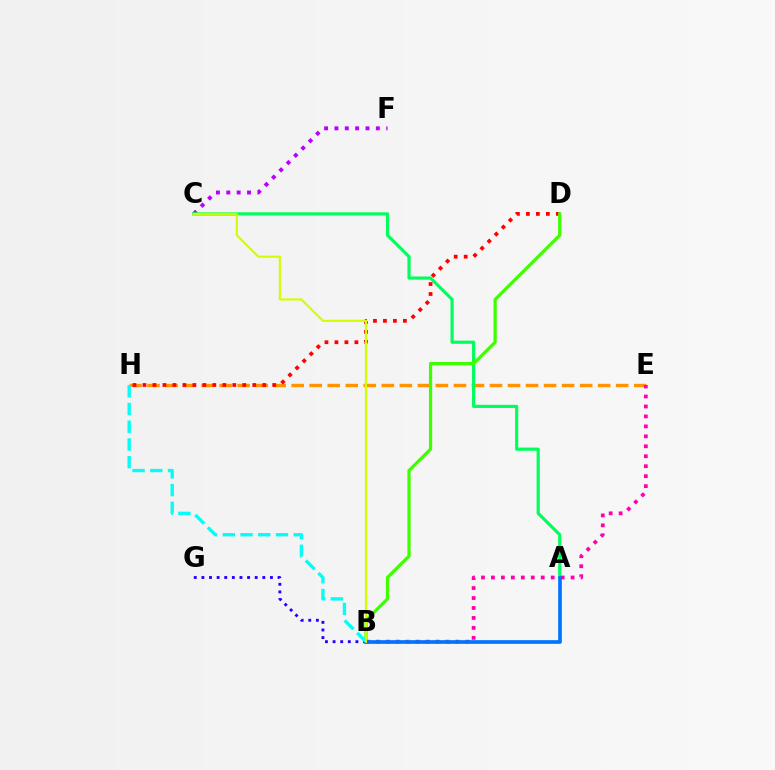{('E', 'H'): [{'color': '#ff9400', 'line_style': 'dashed', 'thickness': 2.45}], ('C', 'F'): [{'color': '#b900ff', 'line_style': 'dotted', 'thickness': 2.81}], ('A', 'C'): [{'color': '#00ff5c', 'line_style': 'solid', 'thickness': 2.29}], ('D', 'H'): [{'color': '#ff0000', 'line_style': 'dotted', 'thickness': 2.71}], ('B', 'D'): [{'color': '#3dff00', 'line_style': 'solid', 'thickness': 2.33}], ('B', 'E'): [{'color': '#ff00ac', 'line_style': 'dotted', 'thickness': 2.71}], ('A', 'B'): [{'color': '#0074ff', 'line_style': 'solid', 'thickness': 2.64}], ('B', 'G'): [{'color': '#2500ff', 'line_style': 'dotted', 'thickness': 2.07}], ('B', 'H'): [{'color': '#00fff6', 'line_style': 'dashed', 'thickness': 2.41}], ('B', 'C'): [{'color': '#d1ff00', 'line_style': 'solid', 'thickness': 1.55}]}